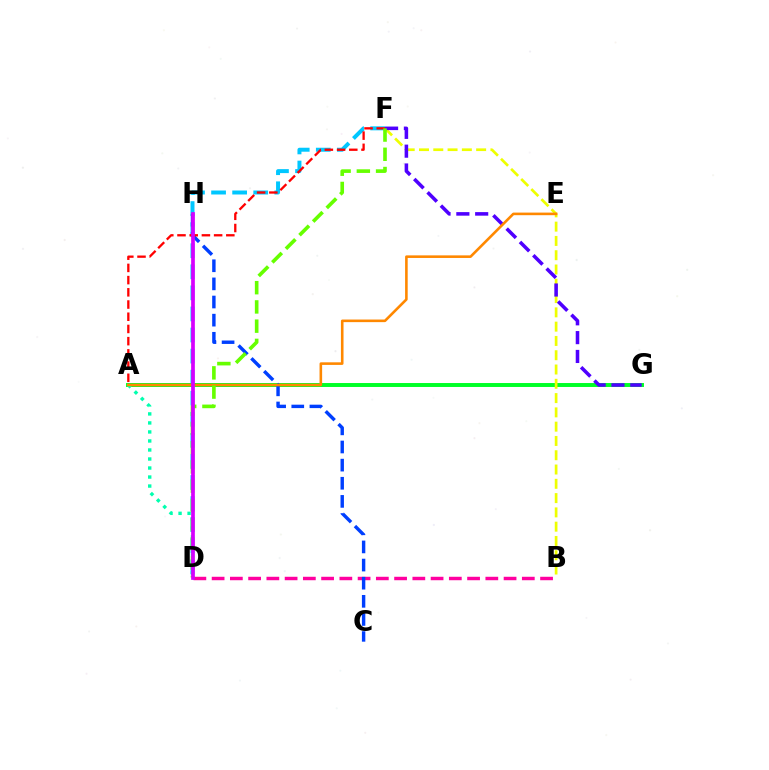{('D', 'F'): [{'color': '#00c7ff', 'line_style': 'dashed', 'thickness': 2.86}, {'color': '#66ff00', 'line_style': 'dashed', 'thickness': 2.61}], ('A', 'G'): [{'color': '#00ff27', 'line_style': 'solid', 'thickness': 2.84}], ('A', 'D'): [{'color': '#00ffaf', 'line_style': 'dotted', 'thickness': 2.45}], ('B', 'F'): [{'color': '#eeff00', 'line_style': 'dashed', 'thickness': 1.94}], ('B', 'D'): [{'color': '#ff00a0', 'line_style': 'dashed', 'thickness': 2.48}], ('C', 'H'): [{'color': '#003fff', 'line_style': 'dashed', 'thickness': 2.46}], ('F', 'G'): [{'color': '#4f00ff', 'line_style': 'dashed', 'thickness': 2.56}], ('A', 'F'): [{'color': '#ff0000', 'line_style': 'dashed', 'thickness': 1.66}], ('A', 'E'): [{'color': '#ff8800', 'line_style': 'solid', 'thickness': 1.87}], ('D', 'H'): [{'color': '#d600ff', 'line_style': 'solid', 'thickness': 2.66}]}